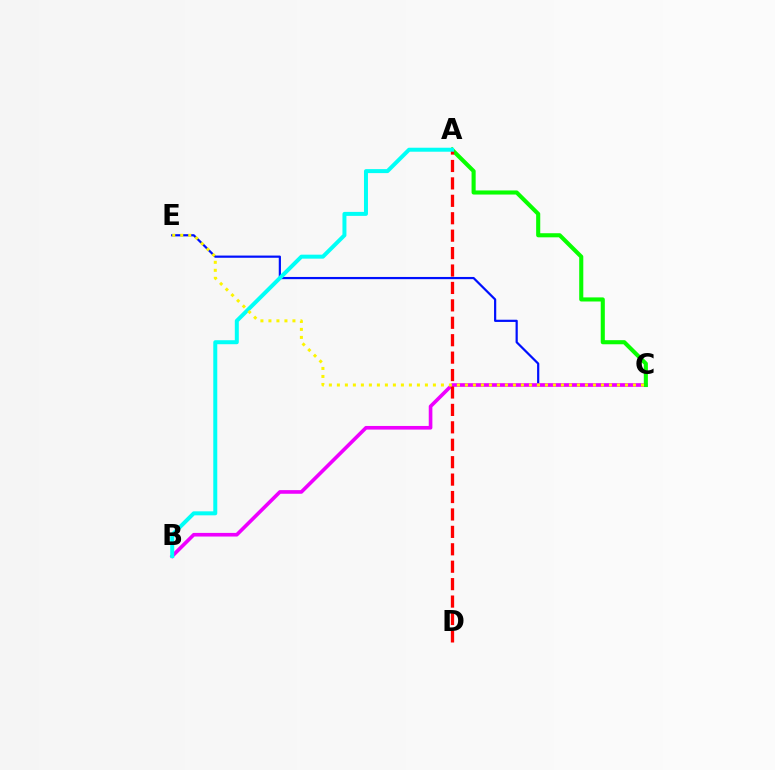{('C', 'E'): [{'color': '#0010ff', 'line_style': 'solid', 'thickness': 1.59}, {'color': '#fcf500', 'line_style': 'dotted', 'thickness': 2.17}], ('B', 'C'): [{'color': '#ee00ff', 'line_style': 'solid', 'thickness': 2.62}], ('A', 'C'): [{'color': '#08ff00', 'line_style': 'solid', 'thickness': 2.95}], ('A', 'D'): [{'color': '#ff0000', 'line_style': 'dashed', 'thickness': 2.37}], ('A', 'B'): [{'color': '#00fff6', 'line_style': 'solid', 'thickness': 2.87}]}